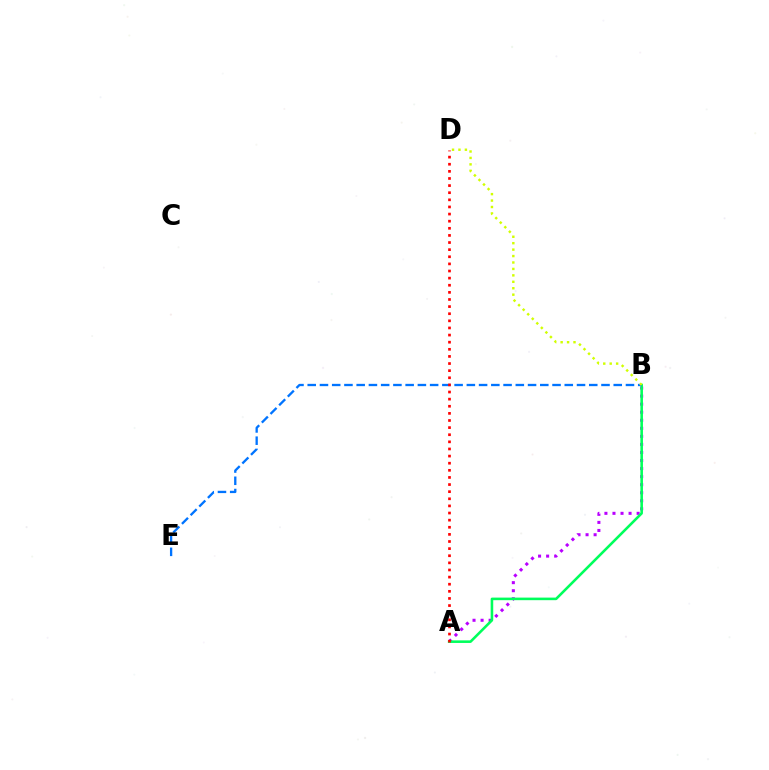{('A', 'B'): [{'color': '#b900ff', 'line_style': 'dotted', 'thickness': 2.19}, {'color': '#00ff5c', 'line_style': 'solid', 'thickness': 1.86}], ('B', 'E'): [{'color': '#0074ff', 'line_style': 'dashed', 'thickness': 1.66}], ('B', 'D'): [{'color': '#d1ff00', 'line_style': 'dotted', 'thickness': 1.75}], ('A', 'D'): [{'color': '#ff0000', 'line_style': 'dotted', 'thickness': 1.93}]}